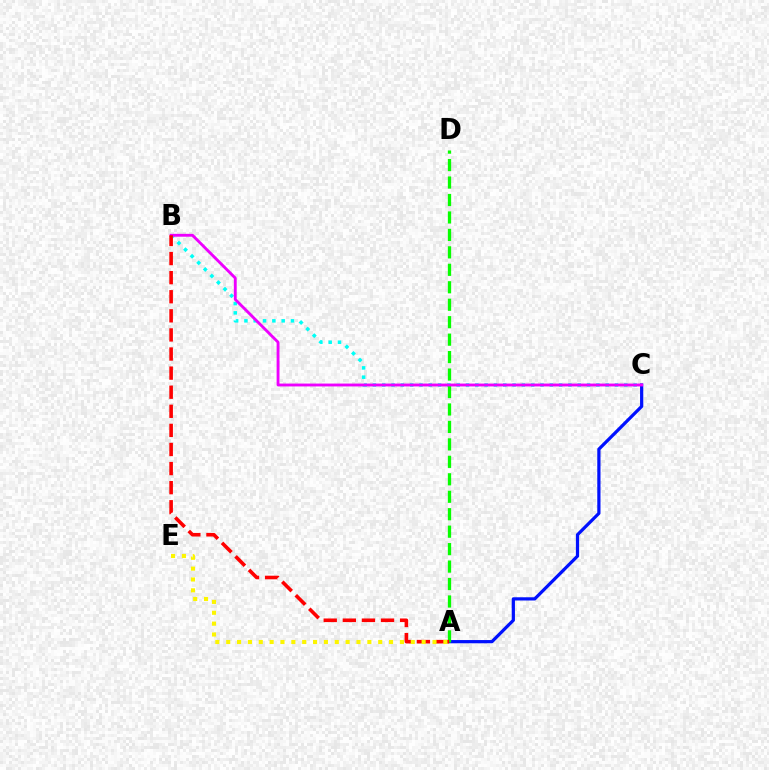{('A', 'C'): [{'color': '#0010ff', 'line_style': 'solid', 'thickness': 2.32}], ('B', 'C'): [{'color': '#00fff6', 'line_style': 'dotted', 'thickness': 2.53}, {'color': '#ee00ff', 'line_style': 'solid', 'thickness': 2.06}], ('A', 'D'): [{'color': '#08ff00', 'line_style': 'dashed', 'thickness': 2.37}], ('A', 'B'): [{'color': '#ff0000', 'line_style': 'dashed', 'thickness': 2.59}], ('A', 'E'): [{'color': '#fcf500', 'line_style': 'dotted', 'thickness': 2.95}]}